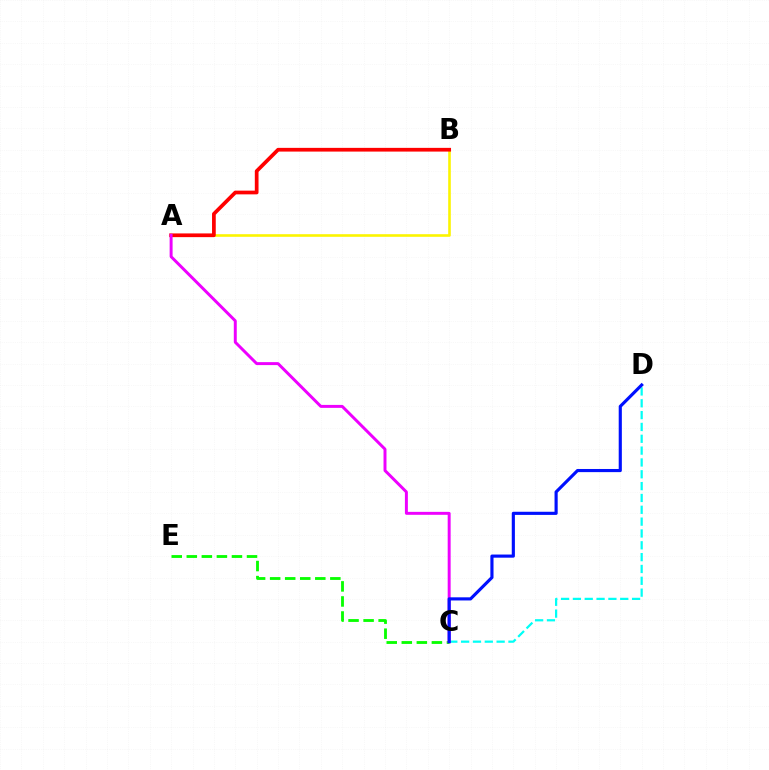{('A', 'B'): [{'color': '#fcf500', 'line_style': 'solid', 'thickness': 1.88}, {'color': '#ff0000', 'line_style': 'solid', 'thickness': 2.68}], ('C', 'E'): [{'color': '#08ff00', 'line_style': 'dashed', 'thickness': 2.04}], ('C', 'D'): [{'color': '#00fff6', 'line_style': 'dashed', 'thickness': 1.61}, {'color': '#0010ff', 'line_style': 'solid', 'thickness': 2.26}], ('A', 'C'): [{'color': '#ee00ff', 'line_style': 'solid', 'thickness': 2.13}]}